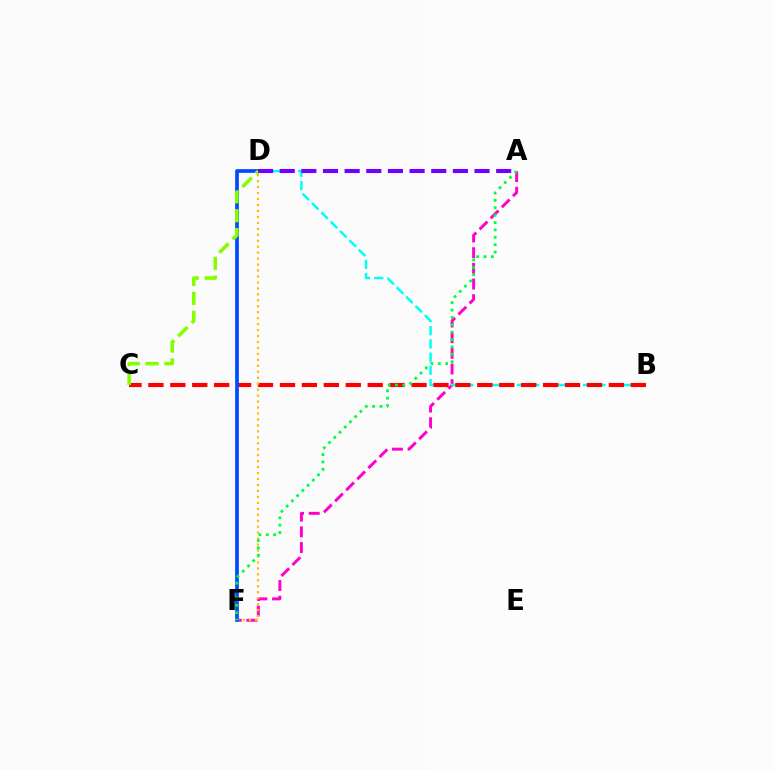{('A', 'F'): [{'color': '#ff00cf', 'line_style': 'dashed', 'thickness': 2.13}, {'color': '#00ff39', 'line_style': 'dotted', 'thickness': 2.0}], ('B', 'D'): [{'color': '#00fff6', 'line_style': 'dashed', 'thickness': 1.8}], ('B', 'C'): [{'color': '#ff0000', 'line_style': 'dashed', 'thickness': 2.98}], ('D', 'F'): [{'color': '#ffbd00', 'line_style': 'dotted', 'thickness': 1.62}, {'color': '#004bff', 'line_style': 'solid', 'thickness': 2.67}], ('C', 'D'): [{'color': '#84ff00', 'line_style': 'dashed', 'thickness': 2.56}], ('A', 'D'): [{'color': '#7200ff', 'line_style': 'dashed', 'thickness': 2.94}]}